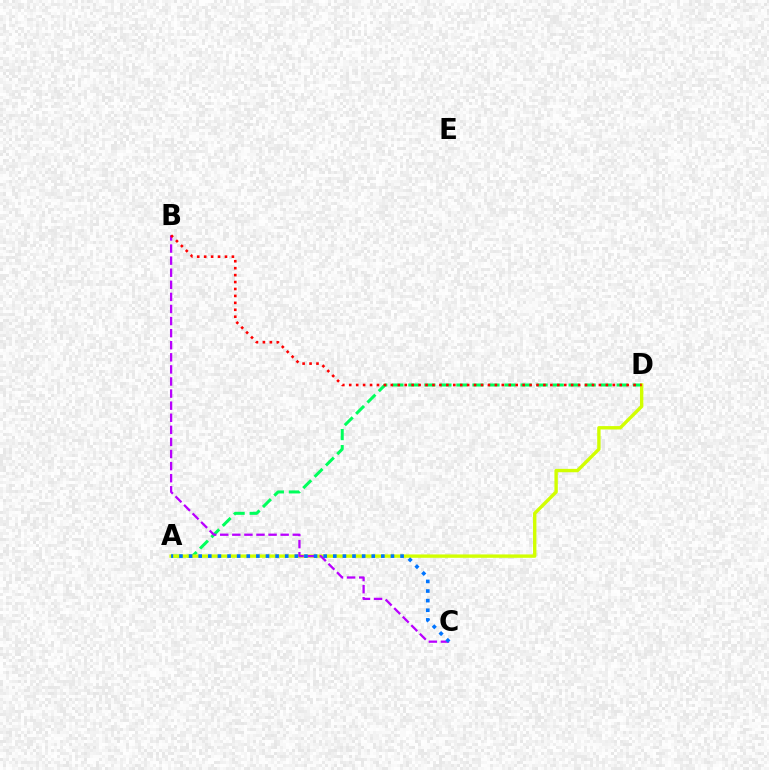{('A', 'D'): [{'color': '#00ff5c', 'line_style': 'dashed', 'thickness': 2.18}, {'color': '#d1ff00', 'line_style': 'solid', 'thickness': 2.43}], ('B', 'C'): [{'color': '#b900ff', 'line_style': 'dashed', 'thickness': 1.64}], ('A', 'C'): [{'color': '#0074ff', 'line_style': 'dotted', 'thickness': 2.61}], ('B', 'D'): [{'color': '#ff0000', 'line_style': 'dotted', 'thickness': 1.88}]}